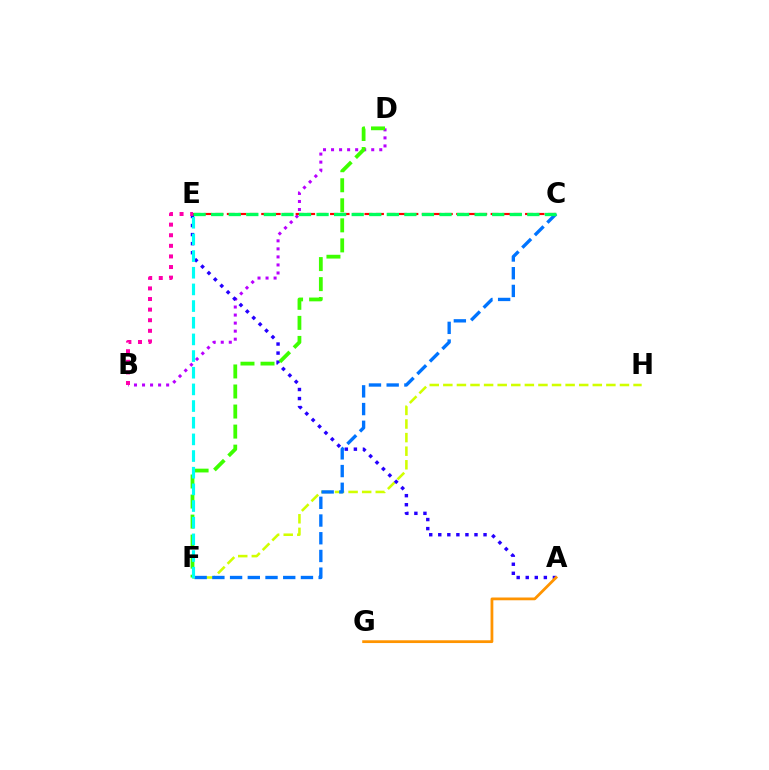{('F', 'H'): [{'color': '#d1ff00', 'line_style': 'dashed', 'thickness': 1.85}], ('B', 'D'): [{'color': '#b900ff', 'line_style': 'dotted', 'thickness': 2.18}], ('A', 'E'): [{'color': '#2500ff', 'line_style': 'dotted', 'thickness': 2.46}], ('A', 'G'): [{'color': '#ff9400', 'line_style': 'solid', 'thickness': 2.0}], ('C', 'F'): [{'color': '#0074ff', 'line_style': 'dashed', 'thickness': 2.41}], ('C', 'E'): [{'color': '#ff0000', 'line_style': 'dashed', 'thickness': 1.56}, {'color': '#00ff5c', 'line_style': 'dashed', 'thickness': 2.39}], ('D', 'F'): [{'color': '#3dff00', 'line_style': 'dashed', 'thickness': 2.72}], ('E', 'F'): [{'color': '#00fff6', 'line_style': 'dashed', 'thickness': 2.26}], ('B', 'E'): [{'color': '#ff00ac', 'line_style': 'dotted', 'thickness': 2.88}]}